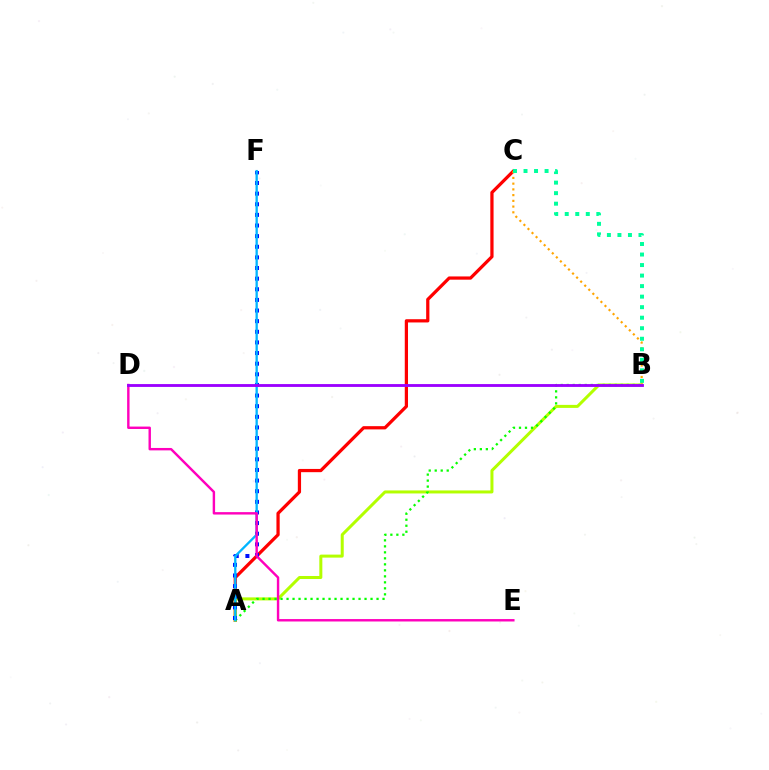{('A', 'C'): [{'color': '#ff0000', 'line_style': 'solid', 'thickness': 2.33}], ('A', 'B'): [{'color': '#b3ff00', 'line_style': 'solid', 'thickness': 2.17}, {'color': '#08ff00', 'line_style': 'dotted', 'thickness': 1.63}], ('B', 'C'): [{'color': '#ffa500', 'line_style': 'dotted', 'thickness': 1.56}, {'color': '#00ff9d', 'line_style': 'dotted', 'thickness': 2.86}], ('A', 'F'): [{'color': '#0010ff', 'line_style': 'dotted', 'thickness': 2.89}, {'color': '#00b5ff', 'line_style': 'solid', 'thickness': 1.66}], ('D', 'E'): [{'color': '#ff00bd', 'line_style': 'solid', 'thickness': 1.74}], ('B', 'D'): [{'color': '#9b00ff', 'line_style': 'solid', 'thickness': 2.05}]}